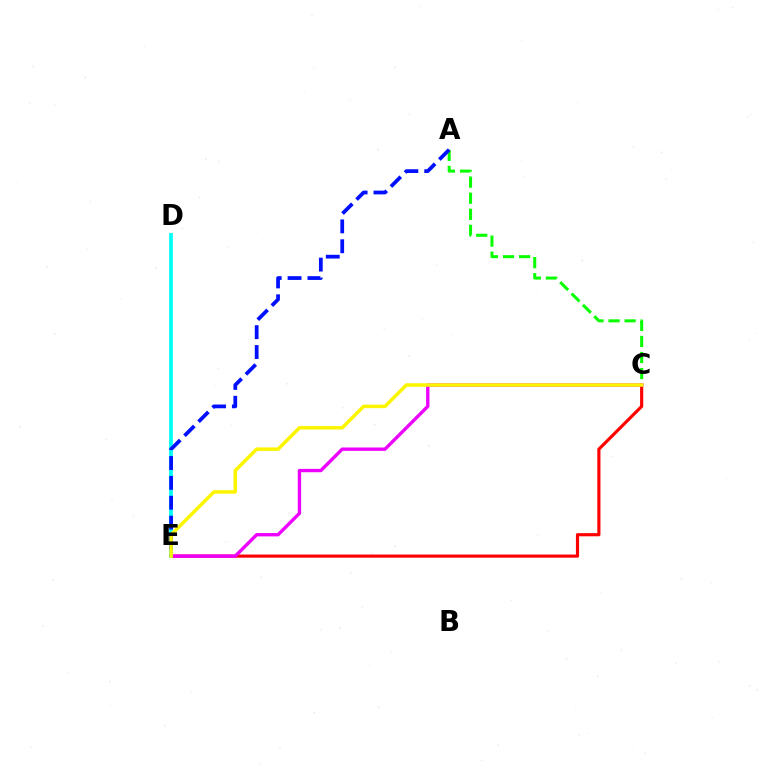{('C', 'E'): [{'color': '#ff0000', 'line_style': 'solid', 'thickness': 2.26}, {'color': '#ee00ff', 'line_style': 'solid', 'thickness': 2.41}, {'color': '#fcf500', 'line_style': 'solid', 'thickness': 2.53}], ('A', 'C'): [{'color': '#08ff00', 'line_style': 'dashed', 'thickness': 2.18}], ('D', 'E'): [{'color': '#00fff6', 'line_style': 'solid', 'thickness': 2.71}], ('A', 'E'): [{'color': '#0010ff', 'line_style': 'dashed', 'thickness': 2.7}]}